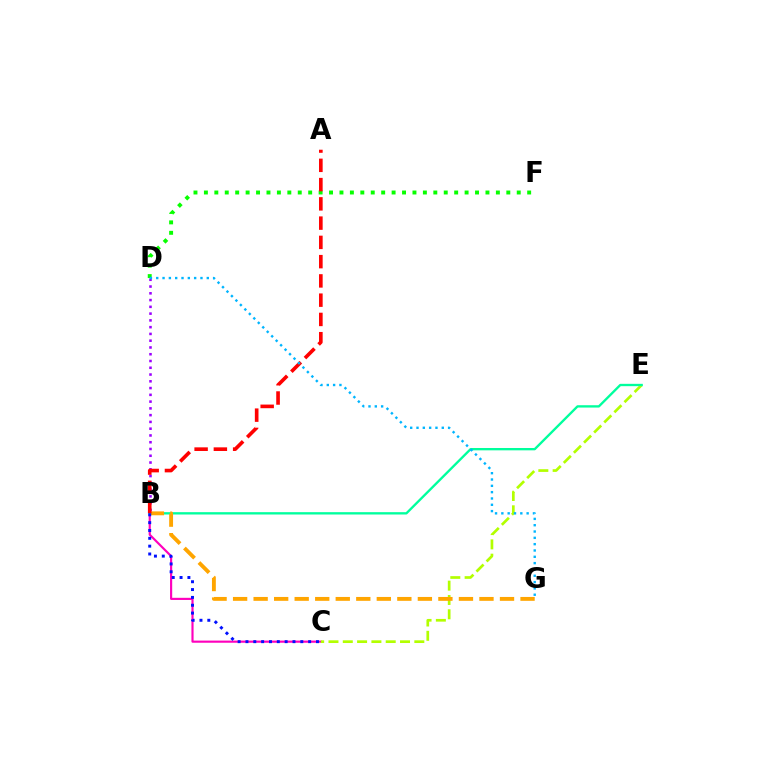{('B', 'D'): [{'color': '#9b00ff', 'line_style': 'dotted', 'thickness': 1.84}], ('B', 'C'): [{'color': '#ff00bd', 'line_style': 'solid', 'thickness': 1.55}, {'color': '#0010ff', 'line_style': 'dotted', 'thickness': 2.13}], ('D', 'F'): [{'color': '#08ff00', 'line_style': 'dotted', 'thickness': 2.83}], ('C', 'E'): [{'color': '#b3ff00', 'line_style': 'dashed', 'thickness': 1.94}], ('B', 'E'): [{'color': '#00ff9d', 'line_style': 'solid', 'thickness': 1.69}], ('B', 'G'): [{'color': '#ffa500', 'line_style': 'dashed', 'thickness': 2.79}], ('A', 'B'): [{'color': '#ff0000', 'line_style': 'dashed', 'thickness': 2.62}], ('D', 'G'): [{'color': '#00b5ff', 'line_style': 'dotted', 'thickness': 1.72}]}